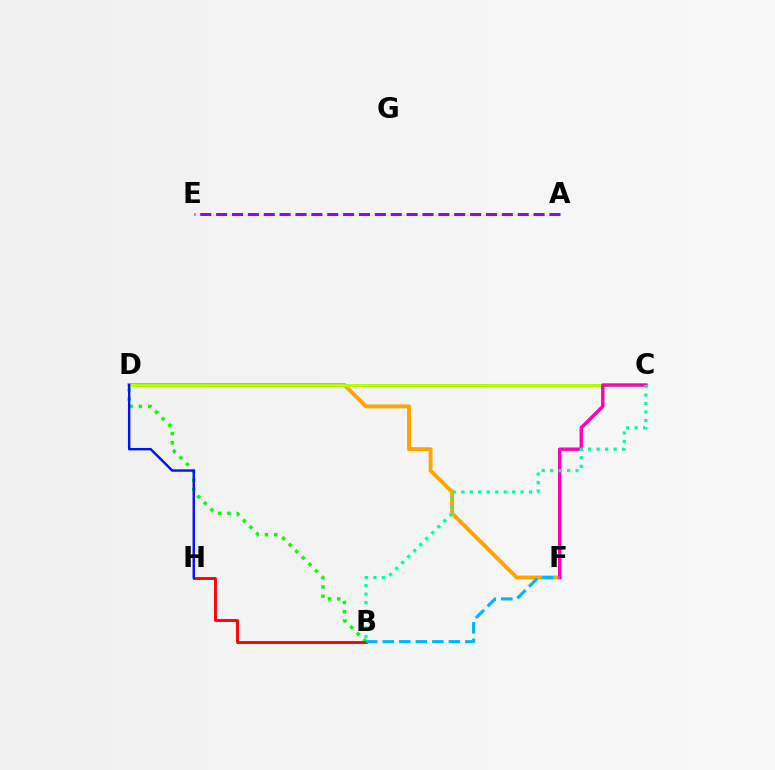{('A', 'E'): [{'color': '#9b00ff', 'line_style': 'dashed', 'thickness': 2.16}], ('D', 'F'): [{'color': '#ffa500', 'line_style': 'solid', 'thickness': 2.82}], ('B', 'D'): [{'color': '#08ff00', 'line_style': 'dotted', 'thickness': 2.52}], ('B', 'H'): [{'color': '#ff0000', 'line_style': 'solid', 'thickness': 2.06}], ('C', 'D'): [{'color': '#b3ff00', 'line_style': 'solid', 'thickness': 2.15}], ('C', 'F'): [{'color': '#ff00bd', 'line_style': 'solid', 'thickness': 2.45}], ('B', 'F'): [{'color': '#00b5ff', 'line_style': 'dashed', 'thickness': 2.25}], ('B', 'C'): [{'color': '#00ff9d', 'line_style': 'dotted', 'thickness': 2.3}], ('D', 'H'): [{'color': '#0010ff', 'line_style': 'solid', 'thickness': 1.74}]}